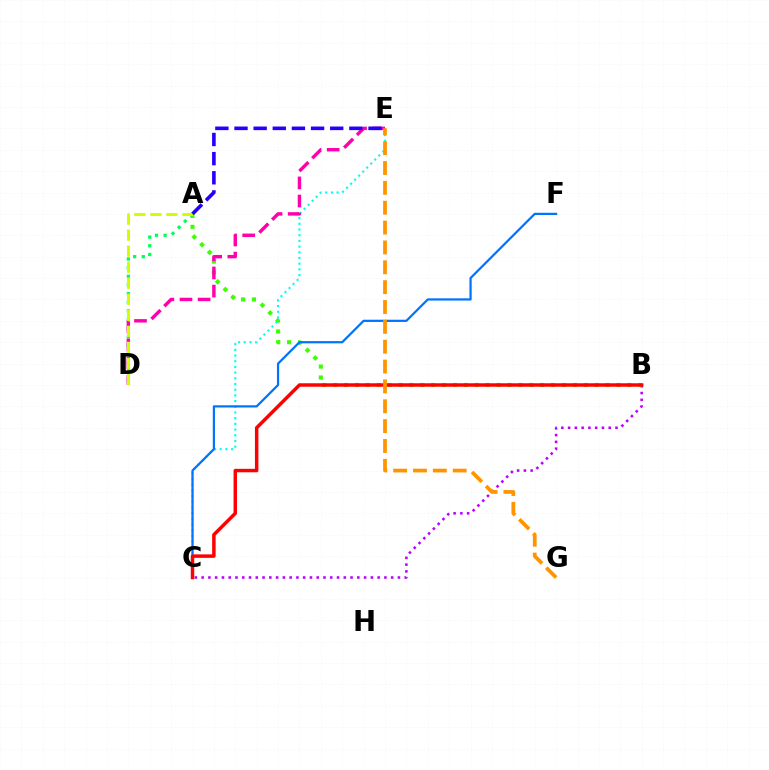{('B', 'C'): [{'color': '#b900ff', 'line_style': 'dotted', 'thickness': 1.84}, {'color': '#ff0000', 'line_style': 'solid', 'thickness': 2.5}], ('A', 'B'): [{'color': '#3dff00', 'line_style': 'dotted', 'thickness': 2.96}], ('C', 'E'): [{'color': '#00fff6', 'line_style': 'dotted', 'thickness': 1.55}], ('C', 'F'): [{'color': '#0074ff', 'line_style': 'solid', 'thickness': 1.61}], ('A', 'D'): [{'color': '#00ff5c', 'line_style': 'dotted', 'thickness': 2.35}, {'color': '#d1ff00', 'line_style': 'dashed', 'thickness': 2.18}], ('D', 'E'): [{'color': '#ff00ac', 'line_style': 'dashed', 'thickness': 2.46}], ('A', 'E'): [{'color': '#2500ff', 'line_style': 'dashed', 'thickness': 2.6}], ('E', 'G'): [{'color': '#ff9400', 'line_style': 'dashed', 'thickness': 2.7}]}